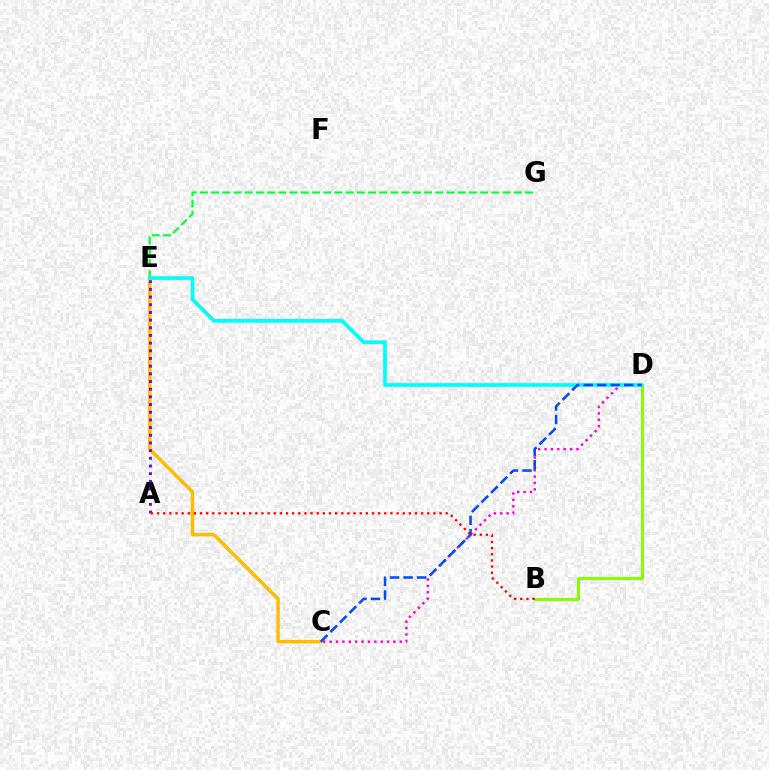{('E', 'G'): [{'color': '#00ff39', 'line_style': 'dashed', 'thickness': 1.52}], ('B', 'D'): [{'color': '#84ff00', 'line_style': 'solid', 'thickness': 2.12}], ('C', 'E'): [{'color': '#ffbd00', 'line_style': 'solid', 'thickness': 2.5}], ('C', 'D'): [{'color': '#ff00cf', 'line_style': 'dotted', 'thickness': 1.73}, {'color': '#004bff', 'line_style': 'dashed', 'thickness': 1.84}], ('D', 'E'): [{'color': '#00fff6', 'line_style': 'solid', 'thickness': 2.65}], ('A', 'E'): [{'color': '#7200ff', 'line_style': 'dotted', 'thickness': 2.09}], ('A', 'B'): [{'color': '#ff0000', 'line_style': 'dotted', 'thickness': 1.67}]}